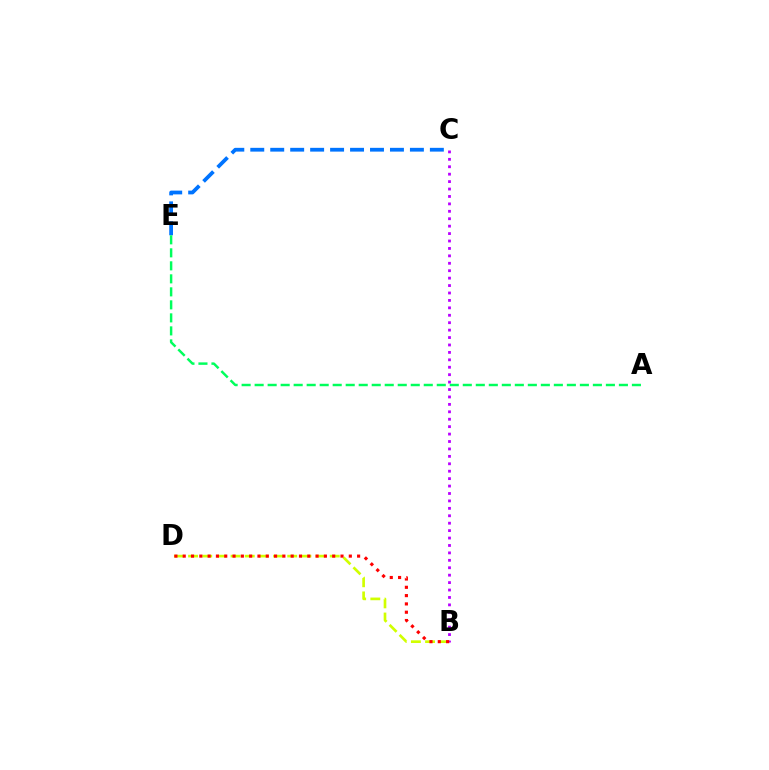{('B', 'D'): [{'color': '#d1ff00', 'line_style': 'dashed', 'thickness': 1.92}, {'color': '#ff0000', 'line_style': 'dotted', 'thickness': 2.26}], ('C', 'E'): [{'color': '#0074ff', 'line_style': 'dashed', 'thickness': 2.71}], ('B', 'C'): [{'color': '#b900ff', 'line_style': 'dotted', 'thickness': 2.02}], ('A', 'E'): [{'color': '#00ff5c', 'line_style': 'dashed', 'thickness': 1.77}]}